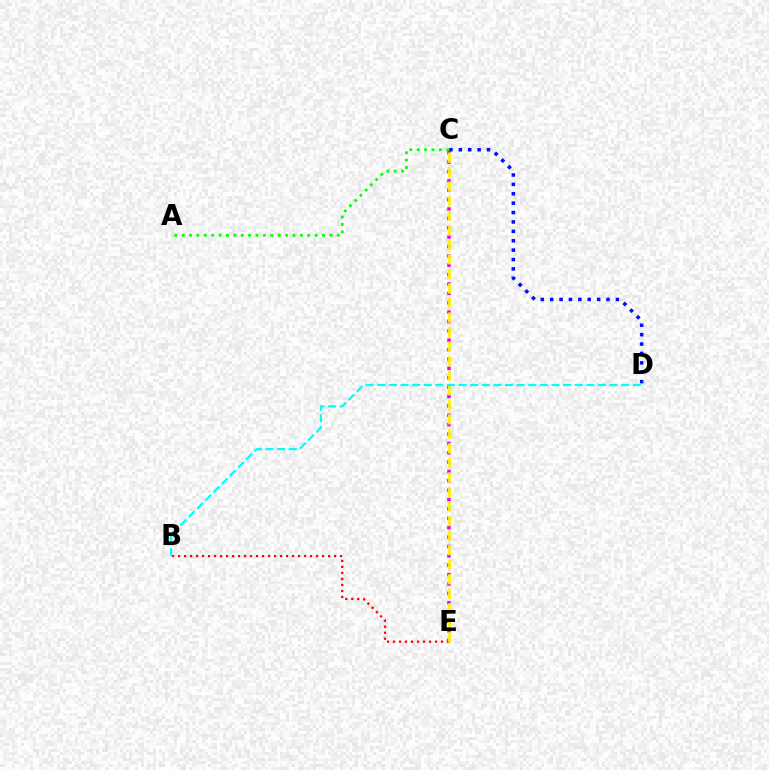{('B', 'E'): [{'color': '#ff0000', 'line_style': 'dotted', 'thickness': 1.63}], ('C', 'E'): [{'color': '#ee00ff', 'line_style': 'dotted', 'thickness': 2.55}, {'color': '#fcf500', 'line_style': 'dashed', 'thickness': 1.98}], ('C', 'D'): [{'color': '#0010ff', 'line_style': 'dotted', 'thickness': 2.55}], ('B', 'D'): [{'color': '#00fff6', 'line_style': 'dashed', 'thickness': 1.58}], ('A', 'C'): [{'color': '#08ff00', 'line_style': 'dotted', 'thickness': 2.01}]}